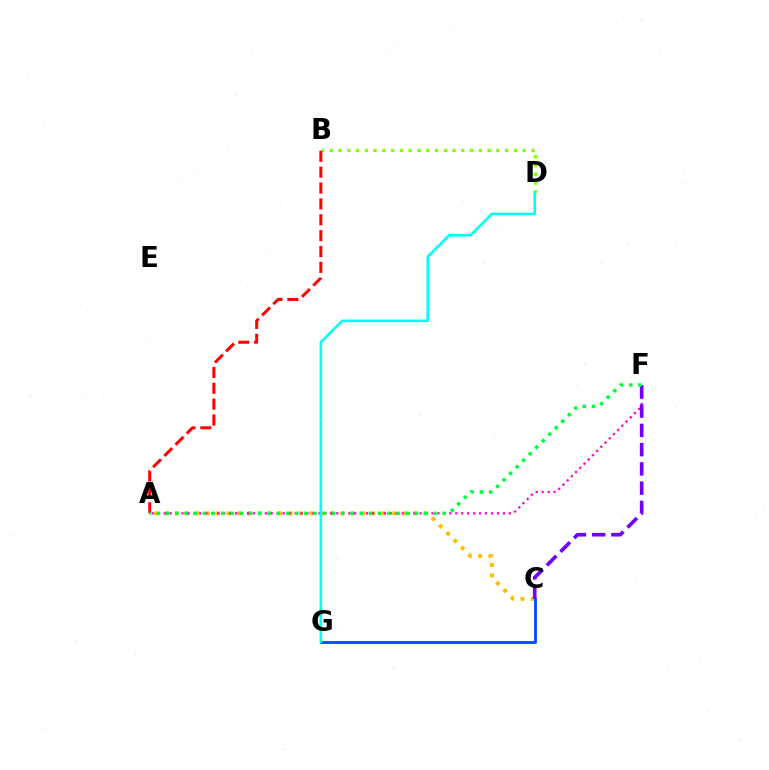{('B', 'D'): [{'color': '#84ff00', 'line_style': 'dotted', 'thickness': 2.38}], ('A', 'C'): [{'color': '#ffbd00', 'line_style': 'dotted', 'thickness': 2.82}], ('C', 'G'): [{'color': '#004bff', 'line_style': 'solid', 'thickness': 2.03}], ('A', 'F'): [{'color': '#ff00cf', 'line_style': 'dotted', 'thickness': 1.62}, {'color': '#00ff39', 'line_style': 'dotted', 'thickness': 2.5}], ('C', 'F'): [{'color': '#7200ff', 'line_style': 'dashed', 'thickness': 2.62}], ('A', 'B'): [{'color': '#ff0000', 'line_style': 'dashed', 'thickness': 2.15}], ('D', 'G'): [{'color': '#00fff6', 'line_style': 'solid', 'thickness': 1.85}]}